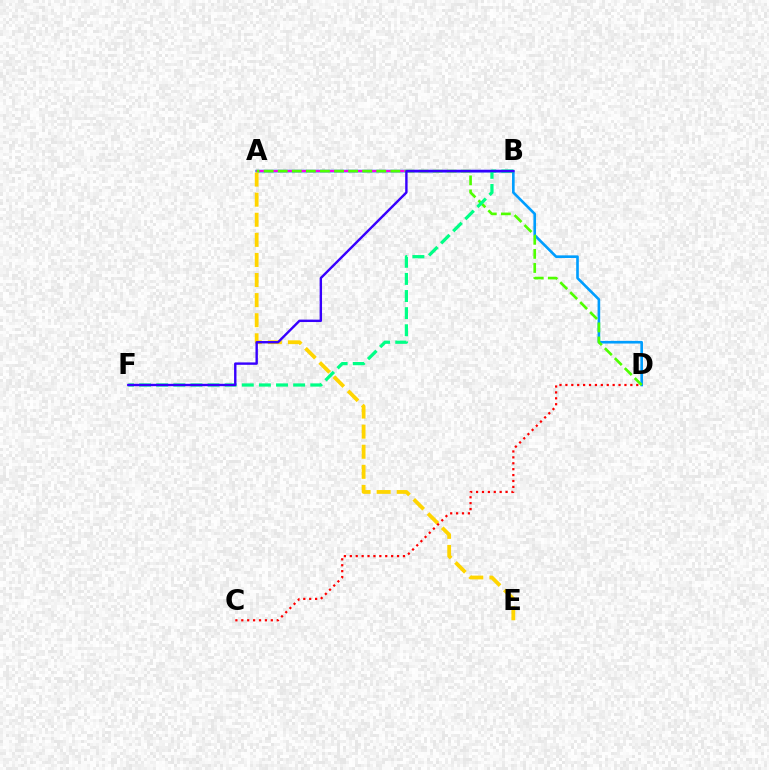{('A', 'D'): [{'color': '#009eff', 'line_style': 'solid', 'thickness': 1.9}, {'color': '#4fff00', 'line_style': 'dashed', 'thickness': 1.91}], ('A', 'B'): [{'color': '#ff00ed', 'line_style': 'solid', 'thickness': 1.59}], ('A', 'E'): [{'color': '#ffd500', 'line_style': 'dashed', 'thickness': 2.73}], ('B', 'F'): [{'color': '#00ff86', 'line_style': 'dashed', 'thickness': 2.33}, {'color': '#3700ff', 'line_style': 'solid', 'thickness': 1.73}], ('C', 'D'): [{'color': '#ff0000', 'line_style': 'dotted', 'thickness': 1.6}]}